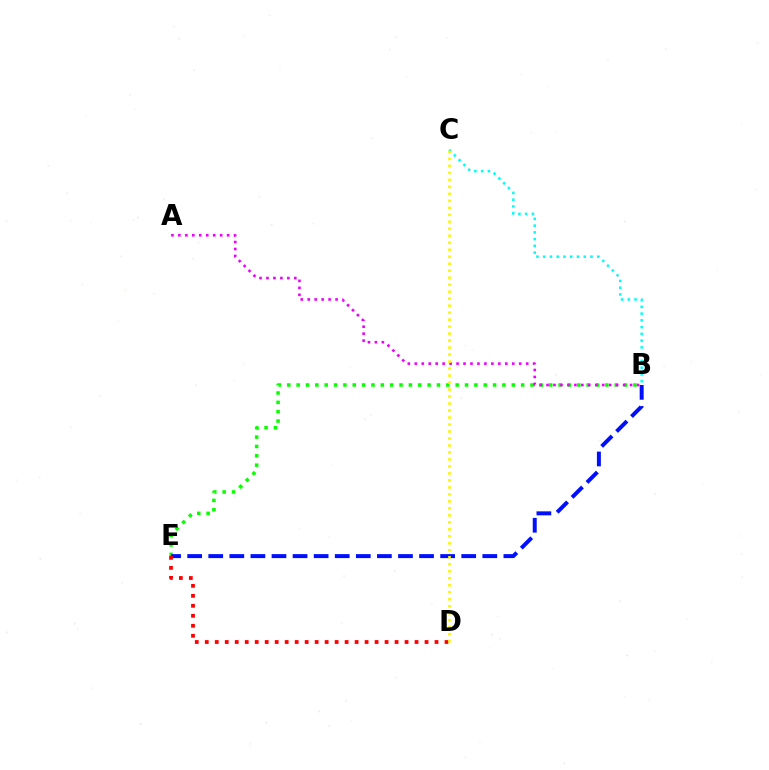{('B', 'E'): [{'color': '#08ff00', 'line_style': 'dotted', 'thickness': 2.54}, {'color': '#0010ff', 'line_style': 'dashed', 'thickness': 2.86}], ('B', 'C'): [{'color': '#00fff6', 'line_style': 'dotted', 'thickness': 1.84}], ('D', 'E'): [{'color': '#ff0000', 'line_style': 'dotted', 'thickness': 2.71}], ('A', 'B'): [{'color': '#ee00ff', 'line_style': 'dotted', 'thickness': 1.89}], ('C', 'D'): [{'color': '#fcf500', 'line_style': 'dotted', 'thickness': 1.9}]}